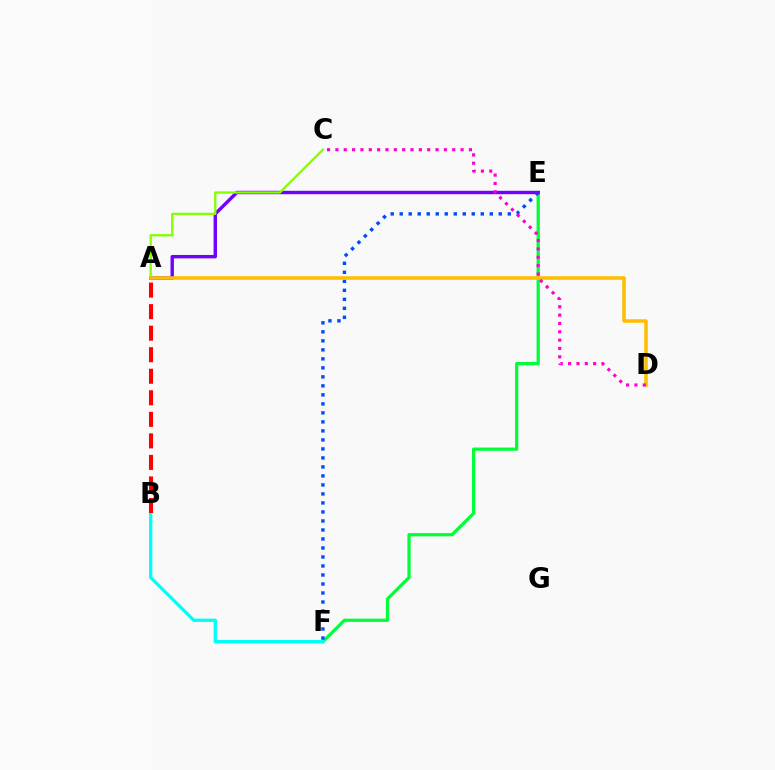{('E', 'F'): [{'color': '#00ff39', 'line_style': 'solid', 'thickness': 2.34}, {'color': '#004bff', 'line_style': 'dotted', 'thickness': 2.45}], ('A', 'E'): [{'color': '#7200ff', 'line_style': 'solid', 'thickness': 2.46}], ('B', 'F'): [{'color': '#00fff6', 'line_style': 'solid', 'thickness': 2.38}], ('A', 'B'): [{'color': '#ff0000', 'line_style': 'dashed', 'thickness': 2.93}], ('A', 'C'): [{'color': '#84ff00', 'line_style': 'solid', 'thickness': 1.66}], ('A', 'D'): [{'color': '#ffbd00', 'line_style': 'solid', 'thickness': 2.54}], ('C', 'D'): [{'color': '#ff00cf', 'line_style': 'dotted', 'thickness': 2.27}]}